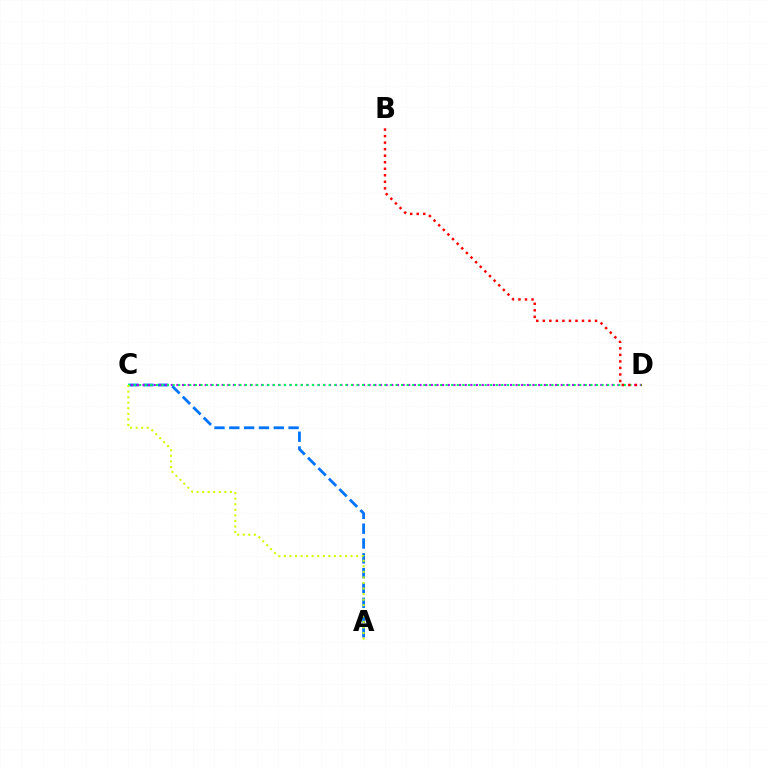{('A', 'C'): [{'color': '#0074ff', 'line_style': 'dashed', 'thickness': 2.01}, {'color': '#d1ff00', 'line_style': 'dotted', 'thickness': 1.51}], ('C', 'D'): [{'color': '#b900ff', 'line_style': 'dotted', 'thickness': 1.54}, {'color': '#00ff5c', 'line_style': 'dotted', 'thickness': 1.51}], ('B', 'D'): [{'color': '#ff0000', 'line_style': 'dotted', 'thickness': 1.77}]}